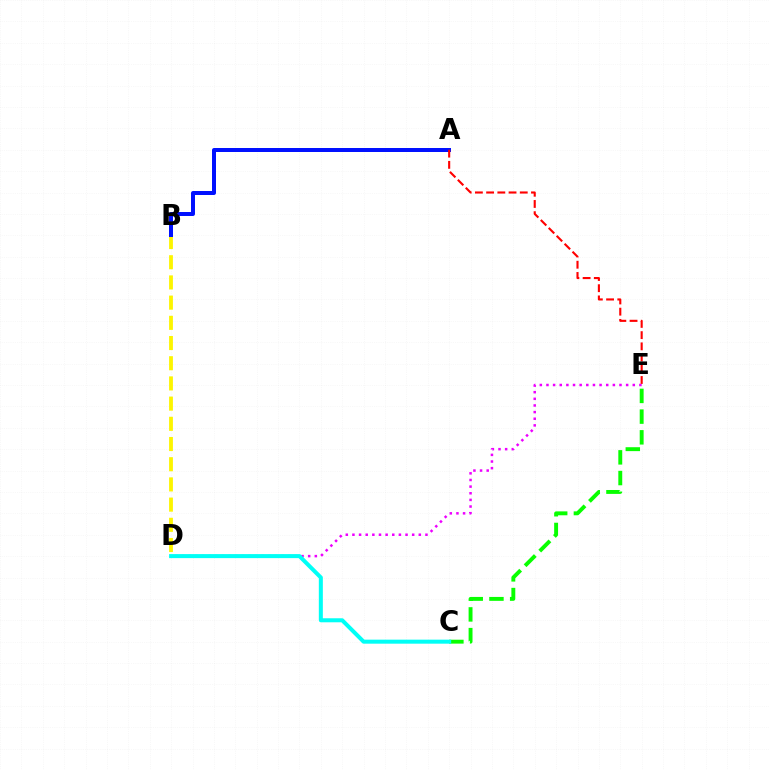{('C', 'E'): [{'color': '#08ff00', 'line_style': 'dashed', 'thickness': 2.81}], ('D', 'E'): [{'color': '#ee00ff', 'line_style': 'dotted', 'thickness': 1.8}], ('C', 'D'): [{'color': '#00fff6', 'line_style': 'solid', 'thickness': 2.9}], ('B', 'D'): [{'color': '#fcf500', 'line_style': 'dashed', 'thickness': 2.74}], ('A', 'B'): [{'color': '#0010ff', 'line_style': 'solid', 'thickness': 2.87}], ('A', 'E'): [{'color': '#ff0000', 'line_style': 'dashed', 'thickness': 1.52}]}